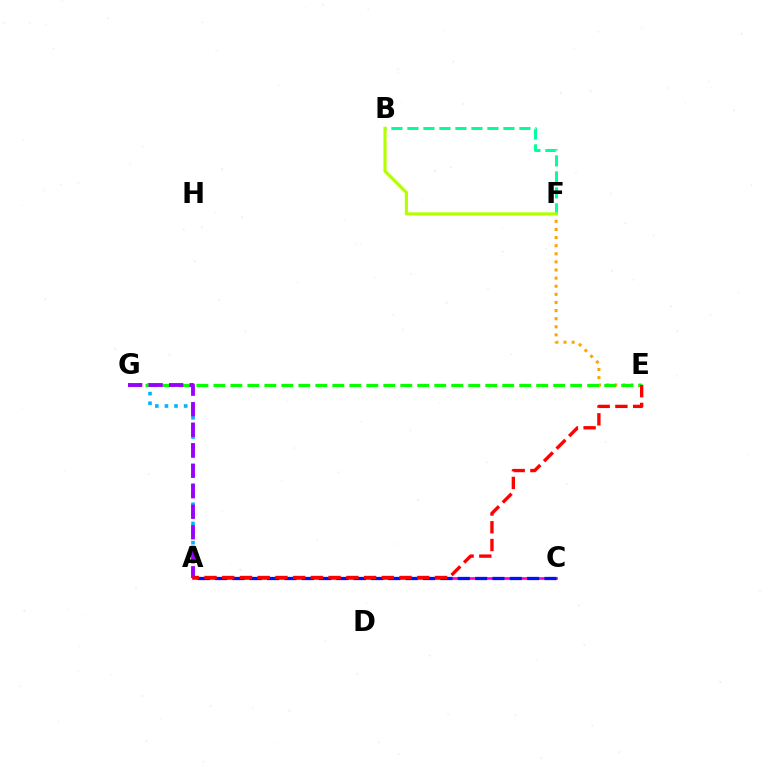{('E', 'F'): [{'color': '#ffa500', 'line_style': 'dotted', 'thickness': 2.2}], ('B', 'F'): [{'color': '#00ff9d', 'line_style': 'dashed', 'thickness': 2.17}, {'color': '#b3ff00', 'line_style': 'solid', 'thickness': 2.26}], ('A', 'G'): [{'color': '#00b5ff', 'line_style': 'dotted', 'thickness': 2.61}, {'color': '#9b00ff', 'line_style': 'dashed', 'thickness': 2.79}], ('E', 'G'): [{'color': '#08ff00', 'line_style': 'dashed', 'thickness': 2.31}], ('A', 'C'): [{'color': '#ff00bd', 'line_style': 'solid', 'thickness': 1.92}, {'color': '#0010ff', 'line_style': 'dashed', 'thickness': 2.35}], ('A', 'E'): [{'color': '#ff0000', 'line_style': 'dashed', 'thickness': 2.41}]}